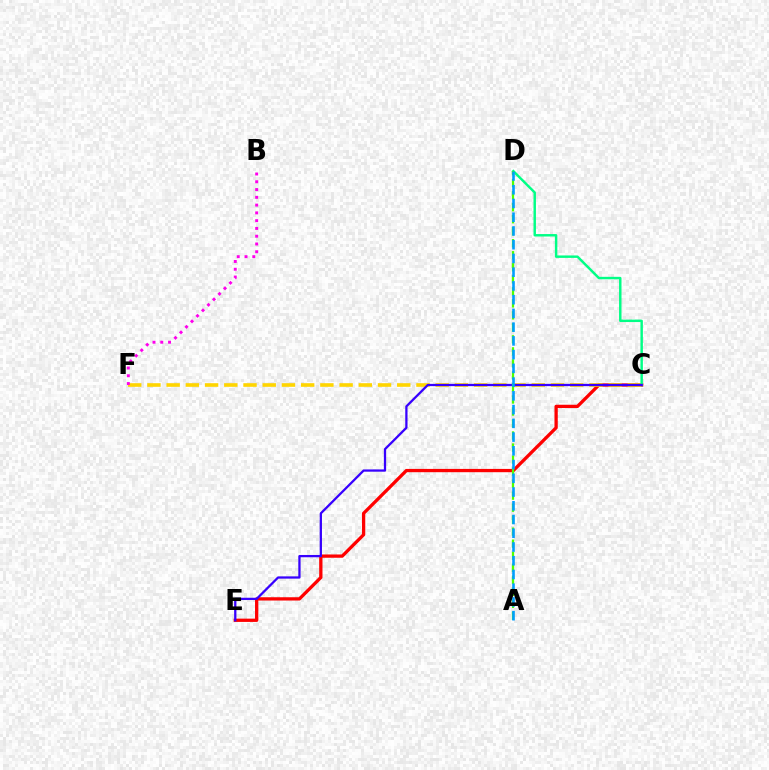{('C', 'E'): [{'color': '#ff0000', 'line_style': 'solid', 'thickness': 2.36}, {'color': '#3700ff', 'line_style': 'solid', 'thickness': 1.63}], ('C', 'F'): [{'color': '#ffd500', 'line_style': 'dashed', 'thickness': 2.61}], ('B', 'F'): [{'color': '#ff00ed', 'line_style': 'dotted', 'thickness': 2.11}], ('C', 'D'): [{'color': '#00ff86', 'line_style': 'solid', 'thickness': 1.76}], ('A', 'D'): [{'color': '#4fff00', 'line_style': 'dashed', 'thickness': 1.63}, {'color': '#009eff', 'line_style': 'dashed', 'thickness': 1.87}]}